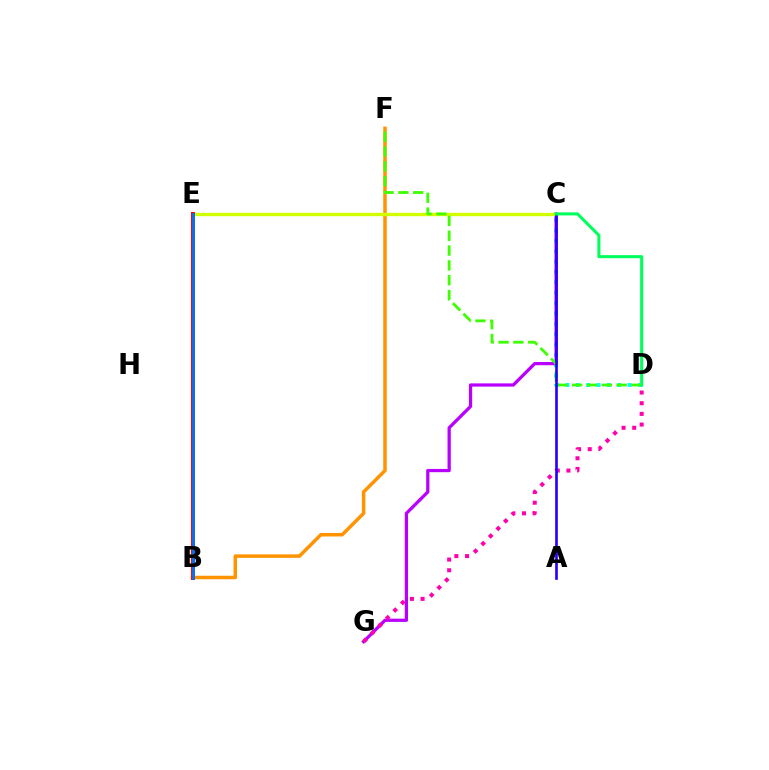{('C', 'D'): [{'color': '#00fff6', 'line_style': 'dotted', 'thickness': 2.82}, {'color': '#00ff5c', 'line_style': 'solid', 'thickness': 2.21}], ('B', 'F'): [{'color': '#ff9400', 'line_style': 'solid', 'thickness': 2.52}], ('C', 'G'): [{'color': '#b900ff', 'line_style': 'solid', 'thickness': 2.34}], ('D', 'G'): [{'color': '#ff00ac', 'line_style': 'dotted', 'thickness': 2.9}], ('C', 'E'): [{'color': '#d1ff00', 'line_style': 'solid', 'thickness': 2.41}], ('D', 'F'): [{'color': '#3dff00', 'line_style': 'dashed', 'thickness': 2.02}], ('A', 'C'): [{'color': '#2500ff', 'line_style': 'solid', 'thickness': 1.91}], ('B', 'E'): [{'color': '#ff0000', 'line_style': 'solid', 'thickness': 2.84}, {'color': '#0074ff', 'line_style': 'solid', 'thickness': 2.0}]}